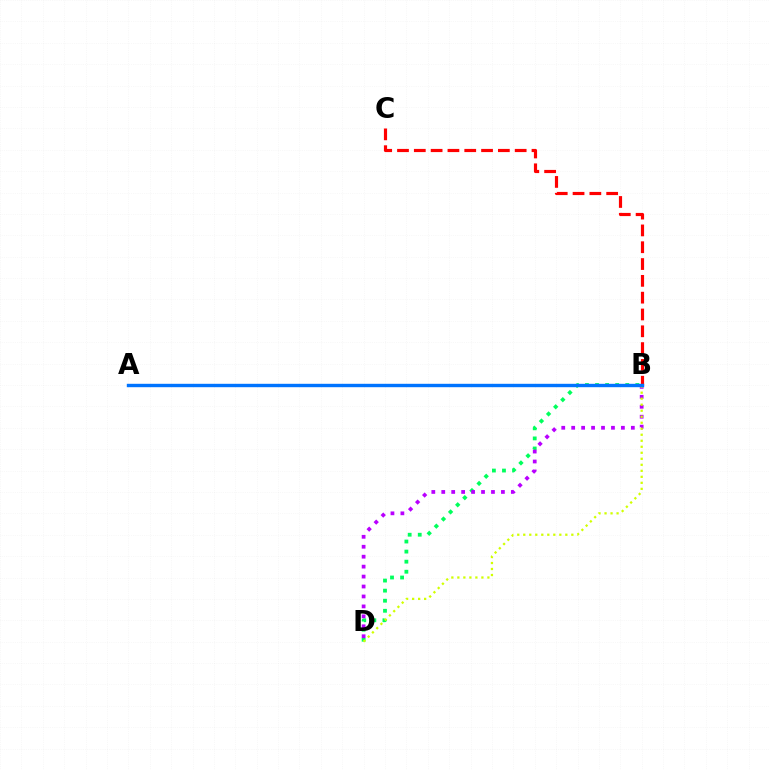{('B', 'C'): [{'color': '#ff0000', 'line_style': 'dashed', 'thickness': 2.28}], ('B', 'D'): [{'color': '#00ff5c', 'line_style': 'dotted', 'thickness': 2.74}, {'color': '#b900ff', 'line_style': 'dotted', 'thickness': 2.7}, {'color': '#d1ff00', 'line_style': 'dotted', 'thickness': 1.63}], ('A', 'B'): [{'color': '#0074ff', 'line_style': 'solid', 'thickness': 2.44}]}